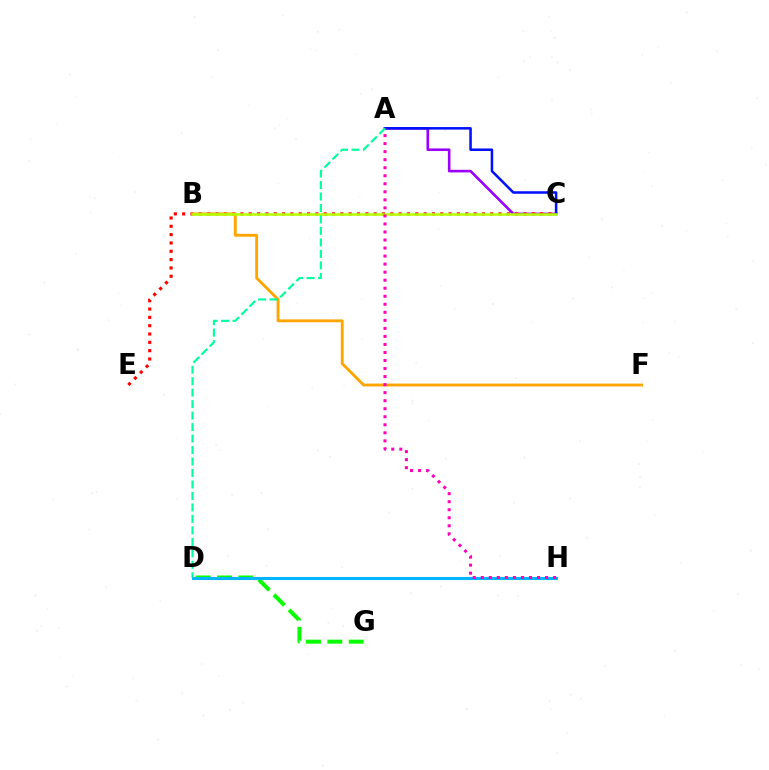{('A', 'C'): [{'color': '#9b00ff', 'line_style': 'solid', 'thickness': 1.89}, {'color': '#0010ff', 'line_style': 'solid', 'thickness': 1.83}], ('C', 'E'): [{'color': '#ff0000', 'line_style': 'dotted', 'thickness': 2.26}], ('D', 'G'): [{'color': '#08ff00', 'line_style': 'dashed', 'thickness': 2.9}], ('D', 'H'): [{'color': '#00b5ff', 'line_style': 'solid', 'thickness': 2.2}], ('B', 'F'): [{'color': '#ffa500', 'line_style': 'solid', 'thickness': 2.07}], ('B', 'C'): [{'color': '#b3ff00', 'line_style': 'solid', 'thickness': 1.83}], ('A', 'H'): [{'color': '#ff00bd', 'line_style': 'dotted', 'thickness': 2.18}], ('A', 'D'): [{'color': '#00ff9d', 'line_style': 'dashed', 'thickness': 1.56}]}